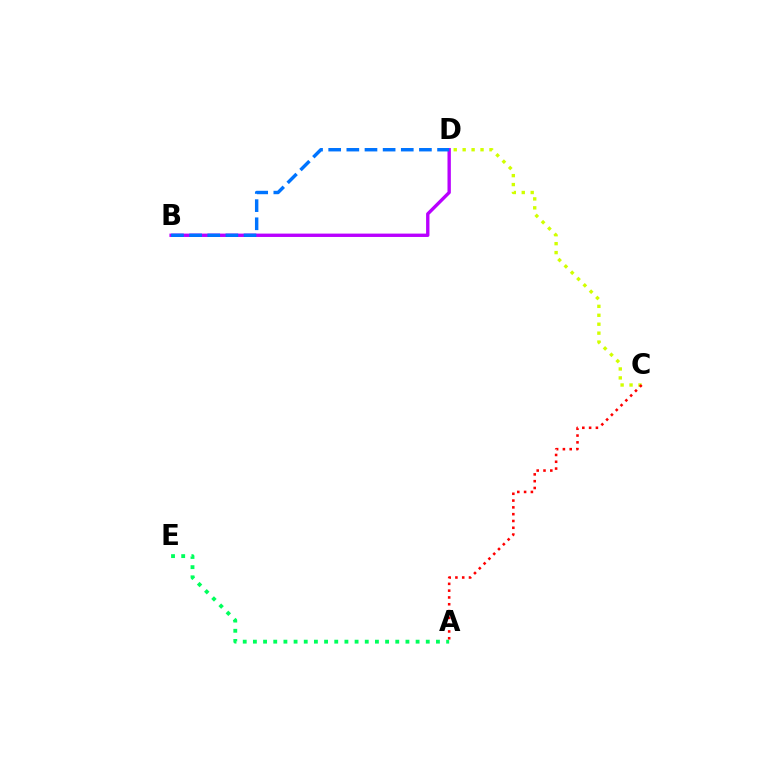{('A', 'E'): [{'color': '#00ff5c', 'line_style': 'dotted', 'thickness': 2.76}], ('C', 'D'): [{'color': '#d1ff00', 'line_style': 'dotted', 'thickness': 2.43}], ('B', 'D'): [{'color': '#b900ff', 'line_style': 'solid', 'thickness': 2.42}, {'color': '#0074ff', 'line_style': 'dashed', 'thickness': 2.46}], ('A', 'C'): [{'color': '#ff0000', 'line_style': 'dotted', 'thickness': 1.85}]}